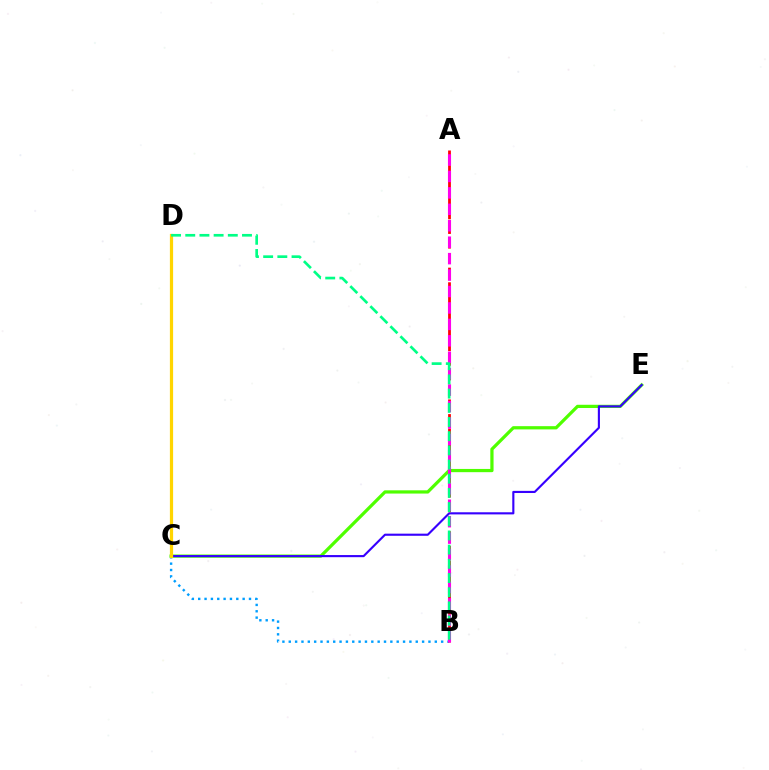{('C', 'E'): [{'color': '#4fff00', 'line_style': 'solid', 'thickness': 2.33}, {'color': '#3700ff', 'line_style': 'solid', 'thickness': 1.53}], ('B', 'C'): [{'color': '#009eff', 'line_style': 'dotted', 'thickness': 1.73}], ('A', 'B'): [{'color': '#ff0000', 'line_style': 'dashed', 'thickness': 1.99}, {'color': '#ff00ed', 'line_style': 'dashed', 'thickness': 2.23}], ('C', 'D'): [{'color': '#ffd500', 'line_style': 'solid', 'thickness': 2.32}], ('B', 'D'): [{'color': '#00ff86', 'line_style': 'dashed', 'thickness': 1.93}]}